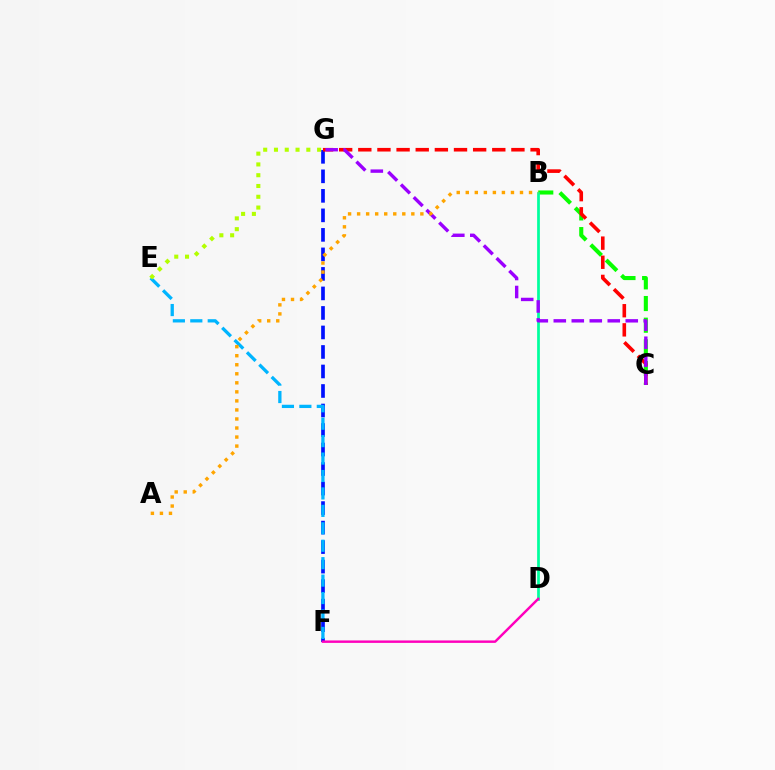{('F', 'G'): [{'color': '#0010ff', 'line_style': 'dashed', 'thickness': 2.65}], ('B', 'C'): [{'color': '#08ff00', 'line_style': 'dashed', 'thickness': 2.94}], ('E', 'F'): [{'color': '#00b5ff', 'line_style': 'dashed', 'thickness': 2.37}], ('E', 'G'): [{'color': '#b3ff00', 'line_style': 'dotted', 'thickness': 2.93}], ('C', 'G'): [{'color': '#ff0000', 'line_style': 'dashed', 'thickness': 2.6}, {'color': '#9b00ff', 'line_style': 'dashed', 'thickness': 2.44}], ('B', 'D'): [{'color': '#00ff9d', 'line_style': 'solid', 'thickness': 1.97}], ('D', 'F'): [{'color': '#ff00bd', 'line_style': 'solid', 'thickness': 1.76}], ('A', 'B'): [{'color': '#ffa500', 'line_style': 'dotted', 'thickness': 2.46}]}